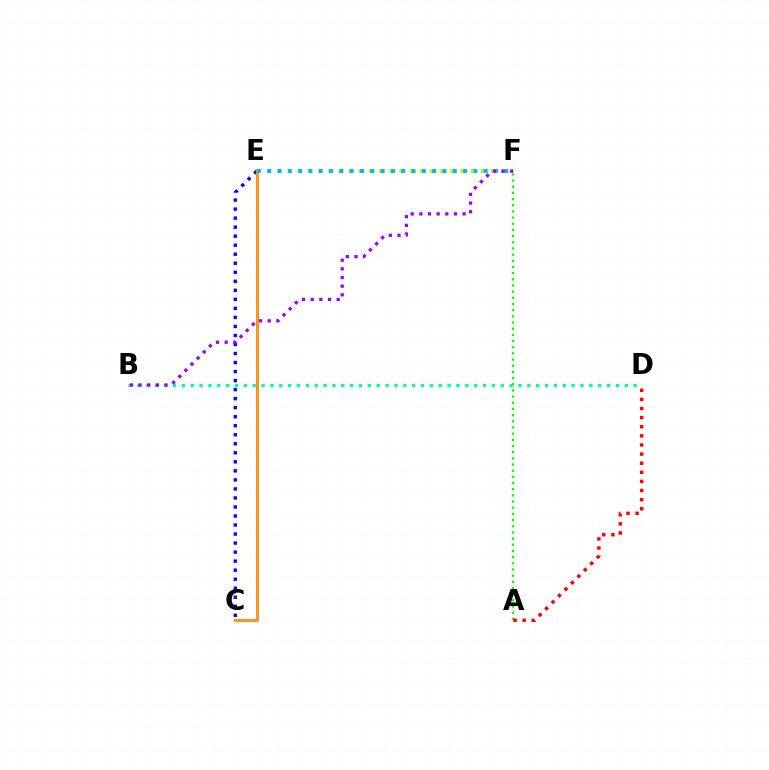{('B', 'D'): [{'color': '#00ff9d', 'line_style': 'dotted', 'thickness': 2.41}], ('C', 'E'): [{'color': '#0010ff', 'line_style': 'dotted', 'thickness': 2.45}, {'color': '#ff00bd', 'line_style': 'solid', 'thickness': 1.92}, {'color': '#ffa500', 'line_style': 'solid', 'thickness': 1.84}], ('E', 'F'): [{'color': '#b3ff00', 'line_style': 'dotted', 'thickness': 2.77}, {'color': '#00b5ff', 'line_style': 'dotted', 'thickness': 2.8}], ('A', 'F'): [{'color': '#08ff00', 'line_style': 'dotted', 'thickness': 1.68}], ('B', 'F'): [{'color': '#9b00ff', 'line_style': 'dotted', 'thickness': 2.35}], ('A', 'D'): [{'color': '#ff0000', 'line_style': 'dotted', 'thickness': 2.48}]}